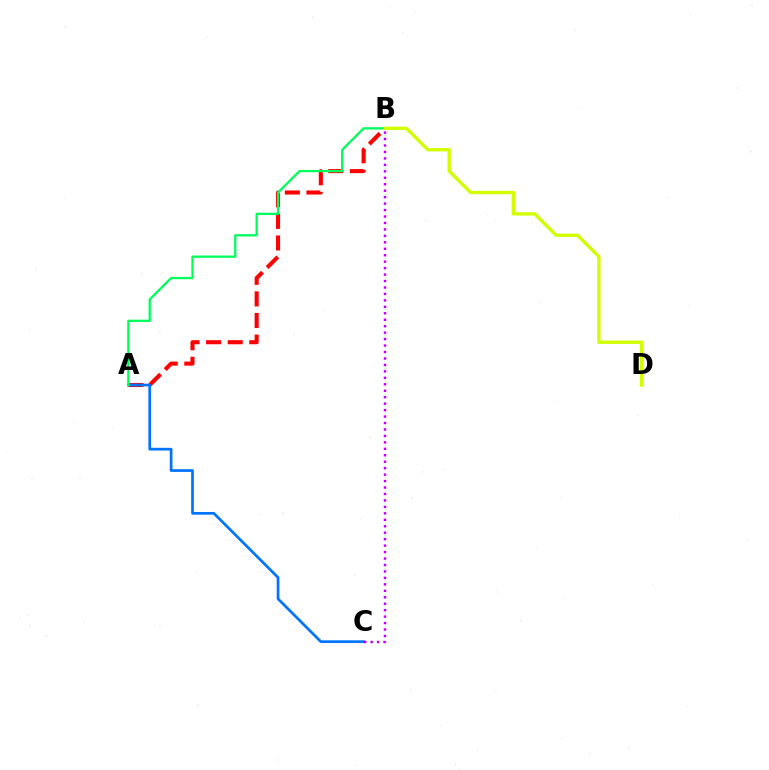{('A', 'B'): [{'color': '#ff0000', 'line_style': 'dashed', 'thickness': 2.93}, {'color': '#00ff5c', 'line_style': 'solid', 'thickness': 1.66}], ('A', 'C'): [{'color': '#0074ff', 'line_style': 'solid', 'thickness': 1.95}], ('B', 'C'): [{'color': '#b900ff', 'line_style': 'dotted', 'thickness': 1.75}], ('B', 'D'): [{'color': '#d1ff00', 'line_style': 'solid', 'thickness': 2.41}]}